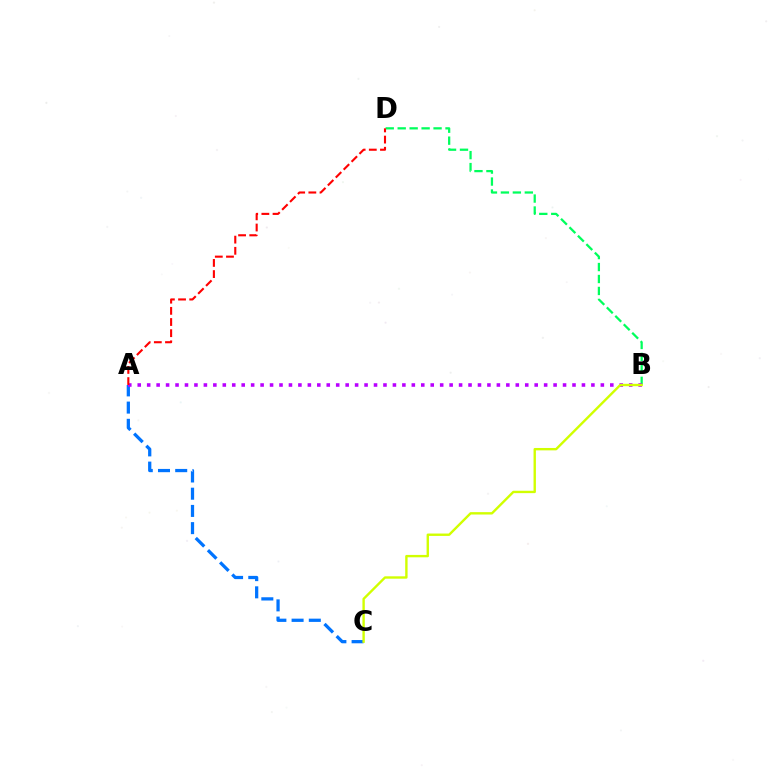{('A', 'C'): [{'color': '#0074ff', 'line_style': 'dashed', 'thickness': 2.34}], ('B', 'D'): [{'color': '#00ff5c', 'line_style': 'dashed', 'thickness': 1.62}], ('A', 'B'): [{'color': '#b900ff', 'line_style': 'dotted', 'thickness': 2.57}], ('B', 'C'): [{'color': '#d1ff00', 'line_style': 'solid', 'thickness': 1.72}], ('A', 'D'): [{'color': '#ff0000', 'line_style': 'dashed', 'thickness': 1.52}]}